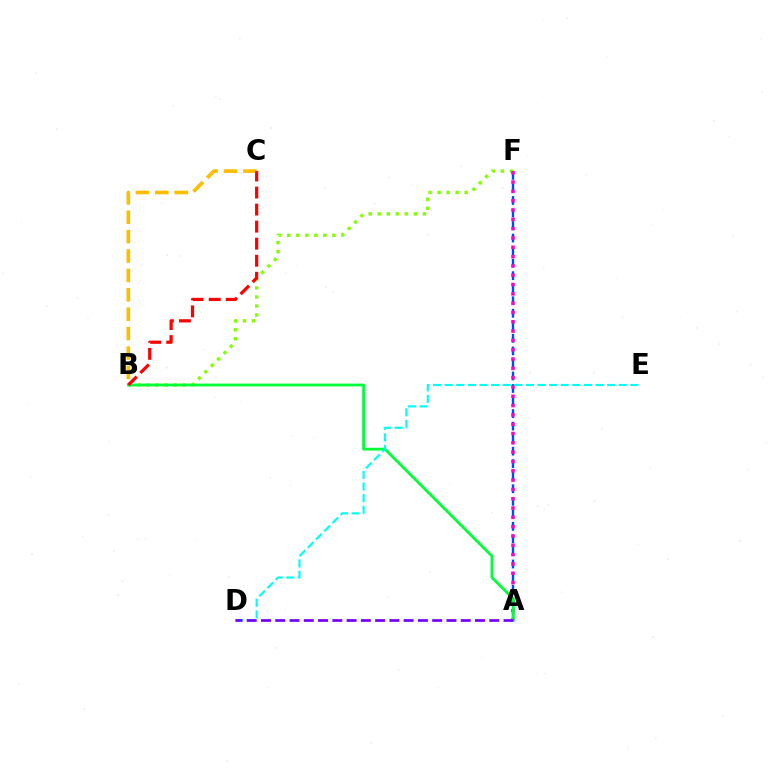{('A', 'F'): [{'color': '#004bff', 'line_style': 'dashed', 'thickness': 1.7}, {'color': '#ff00cf', 'line_style': 'dotted', 'thickness': 2.53}], ('B', 'F'): [{'color': '#84ff00', 'line_style': 'dotted', 'thickness': 2.45}], ('B', 'C'): [{'color': '#ffbd00', 'line_style': 'dashed', 'thickness': 2.63}, {'color': '#ff0000', 'line_style': 'dashed', 'thickness': 2.32}], ('A', 'B'): [{'color': '#00ff39', 'line_style': 'solid', 'thickness': 2.01}], ('D', 'E'): [{'color': '#00fff6', 'line_style': 'dashed', 'thickness': 1.58}], ('A', 'D'): [{'color': '#7200ff', 'line_style': 'dashed', 'thickness': 1.94}]}